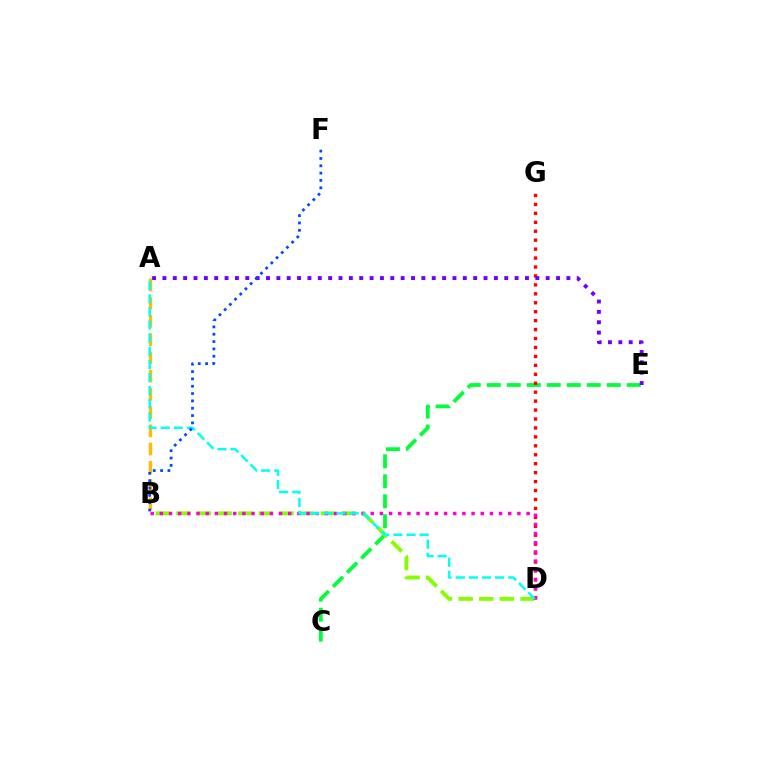{('A', 'B'): [{'color': '#ffbd00', 'line_style': 'dashed', 'thickness': 2.48}], ('C', 'E'): [{'color': '#00ff39', 'line_style': 'dashed', 'thickness': 2.72}], ('B', 'D'): [{'color': '#84ff00', 'line_style': 'dashed', 'thickness': 2.8}, {'color': '#ff00cf', 'line_style': 'dotted', 'thickness': 2.49}], ('D', 'G'): [{'color': '#ff0000', 'line_style': 'dotted', 'thickness': 2.43}], ('A', 'E'): [{'color': '#7200ff', 'line_style': 'dotted', 'thickness': 2.81}], ('A', 'D'): [{'color': '#00fff6', 'line_style': 'dashed', 'thickness': 1.78}], ('B', 'F'): [{'color': '#004bff', 'line_style': 'dotted', 'thickness': 1.99}]}